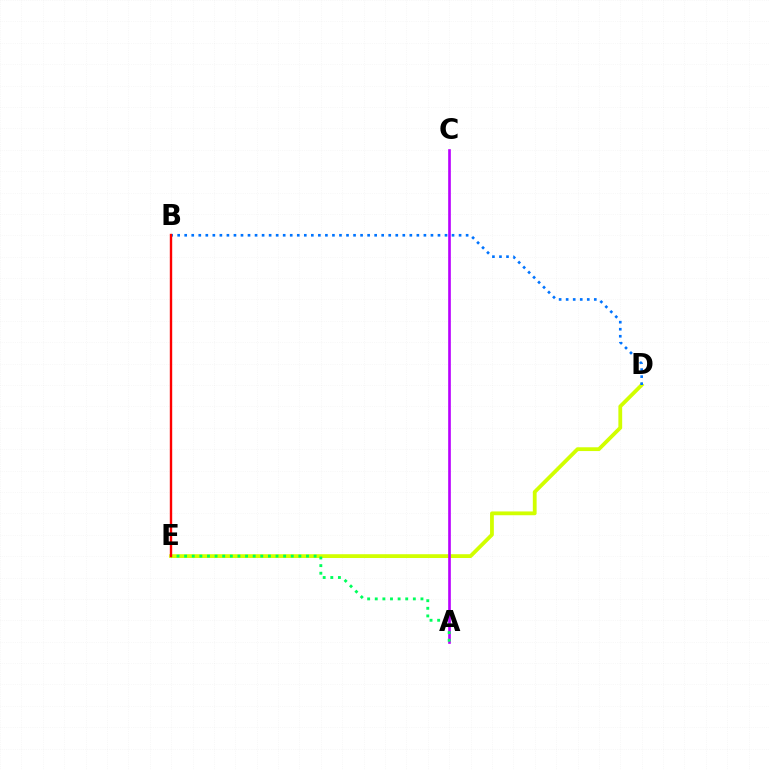{('D', 'E'): [{'color': '#d1ff00', 'line_style': 'solid', 'thickness': 2.73}], ('A', 'C'): [{'color': '#b900ff', 'line_style': 'solid', 'thickness': 1.9}], ('A', 'E'): [{'color': '#00ff5c', 'line_style': 'dotted', 'thickness': 2.07}], ('B', 'D'): [{'color': '#0074ff', 'line_style': 'dotted', 'thickness': 1.91}], ('B', 'E'): [{'color': '#ff0000', 'line_style': 'solid', 'thickness': 1.72}]}